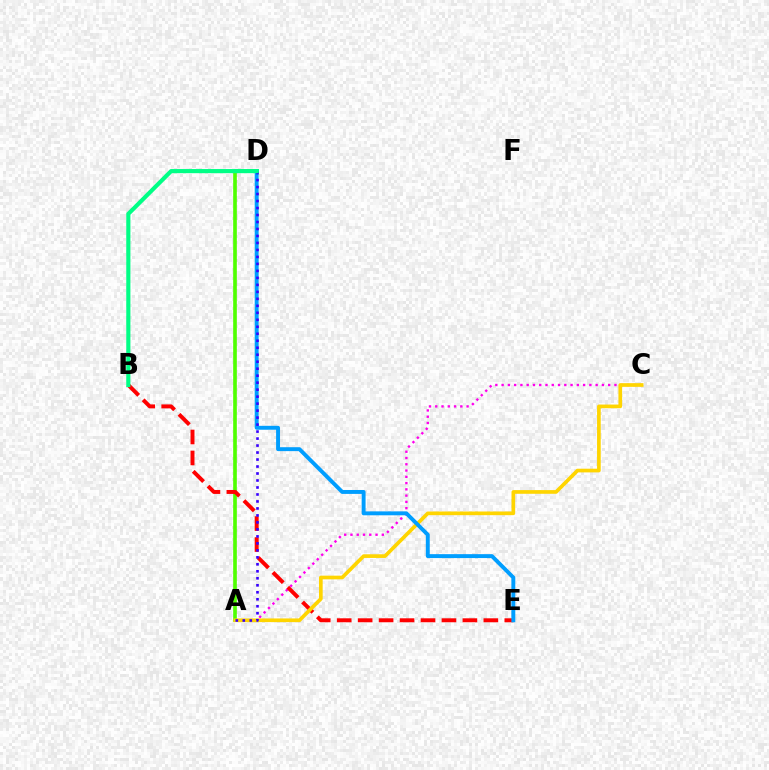{('A', 'D'): [{'color': '#4fff00', 'line_style': 'solid', 'thickness': 2.63}, {'color': '#3700ff', 'line_style': 'dotted', 'thickness': 1.9}], ('A', 'C'): [{'color': '#ff00ed', 'line_style': 'dotted', 'thickness': 1.7}, {'color': '#ffd500', 'line_style': 'solid', 'thickness': 2.65}], ('B', 'E'): [{'color': '#ff0000', 'line_style': 'dashed', 'thickness': 2.85}], ('D', 'E'): [{'color': '#009eff', 'line_style': 'solid', 'thickness': 2.82}], ('B', 'D'): [{'color': '#00ff86', 'line_style': 'solid', 'thickness': 2.98}]}